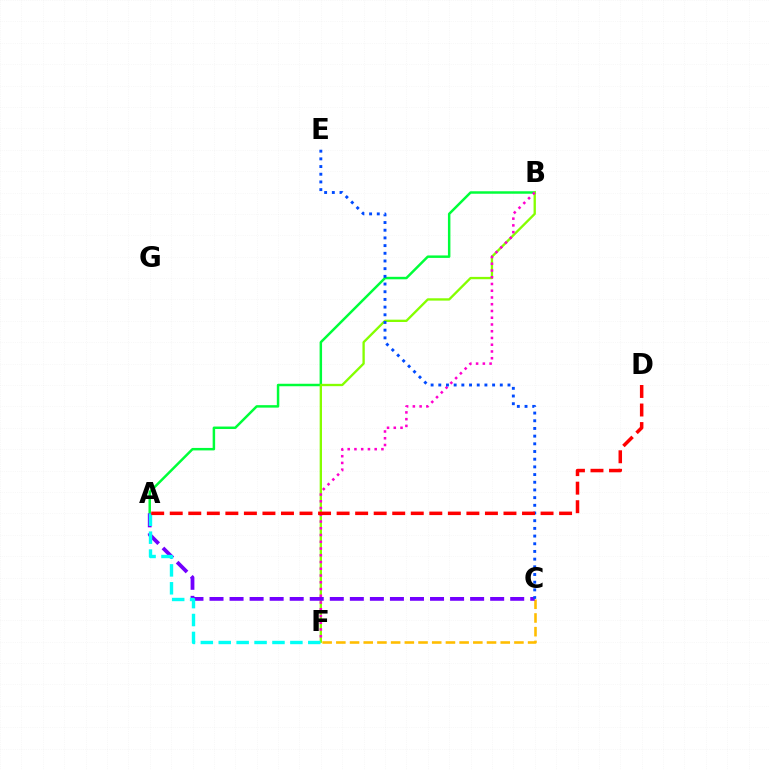{('A', 'B'): [{'color': '#00ff39', 'line_style': 'solid', 'thickness': 1.78}], ('B', 'F'): [{'color': '#84ff00', 'line_style': 'solid', 'thickness': 1.68}, {'color': '#ff00cf', 'line_style': 'dotted', 'thickness': 1.83}], ('C', 'F'): [{'color': '#ffbd00', 'line_style': 'dashed', 'thickness': 1.86}], ('A', 'C'): [{'color': '#7200ff', 'line_style': 'dashed', 'thickness': 2.72}], ('C', 'E'): [{'color': '#004bff', 'line_style': 'dotted', 'thickness': 2.09}], ('A', 'F'): [{'color': '#00fff6', 'line_style': 'dashed', 'thickness': 2.43}], ('A', 'D'): [{'color': '#ff0000', 'line_style': 'dashed', 'thickness': 2.52}]}